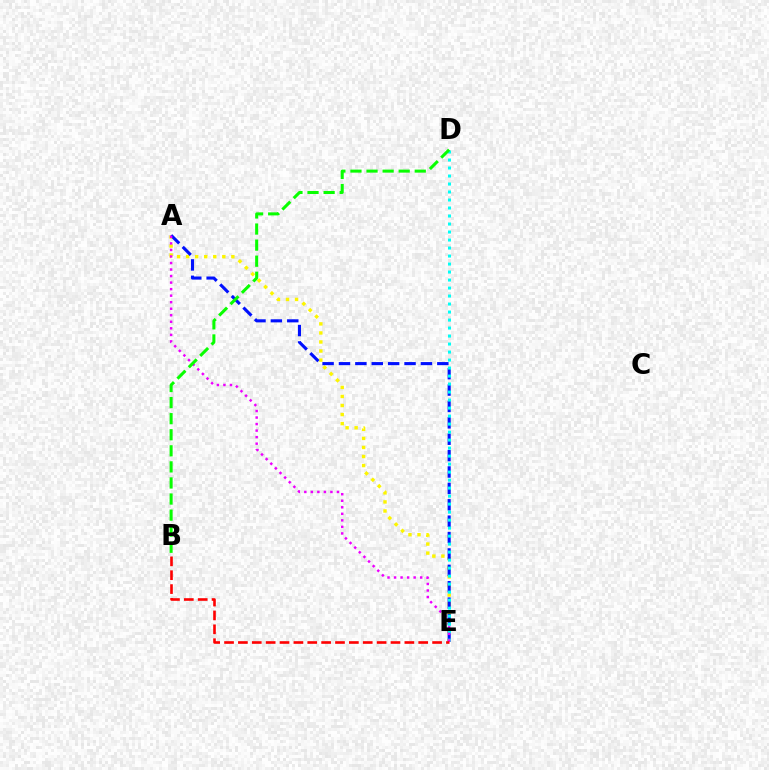{('A', 'E'): [{'color': '#fcf500', 'line_style': 'dotted', 'thickness': 2.46}, {'color': '#0010ff', 'line_style': 'dashed', 'thickness': 2.23}, {'color': '#ee00ff', 'line_style': 'dotted', 'thickness': 1.77}], ('D', 'E'): [{'color': '#00fff6', 'line_style': 'dotted', 'thickness': 2.17}], ('B', 'E'): [{'color': '#ff0000', 'line_style': 'dashed', 'thickness': 1.88}], ('B', 'D'): [{'color': '#08ff00', 'line_style': 'dashed', 'thickness': 2.18}]}